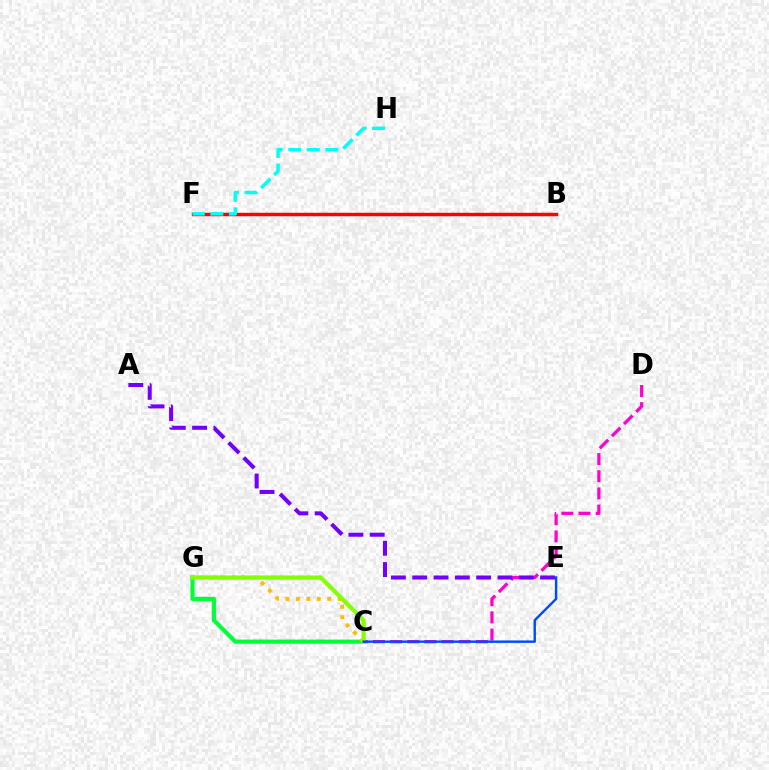{('C', 'G'): [{'color': '#00ff39', 'line_style': 'solid', 'thickness': 2.97}, {'color': '#ffbd00', 'line_style': 'dotted', 'thickness': 2.84}, {'color': '#84ff00', 'line_style': 'solid', 'thickness': 2.99}], ('C', 'D'): [{'color': '#ff00cf', 'line_style': 'dashed', 'thickness': 2.33}], ('B', 'F'): [{'color': '#ff0000', 'line_style': 'solid', 'thickness': 2.48}], ('A', 'E'): [{'color': '#7200ff', 'line_style': 'dashed', 'thickness': 2.9}], ('C', 'E'): [{'color': '#004bff', 'line_style': 'solid', 'thickness': 1.75}], ('F', 'H'): [{'color': '#00fff6', 'line_style': 'dashed', 'thickness': 2.52}]}